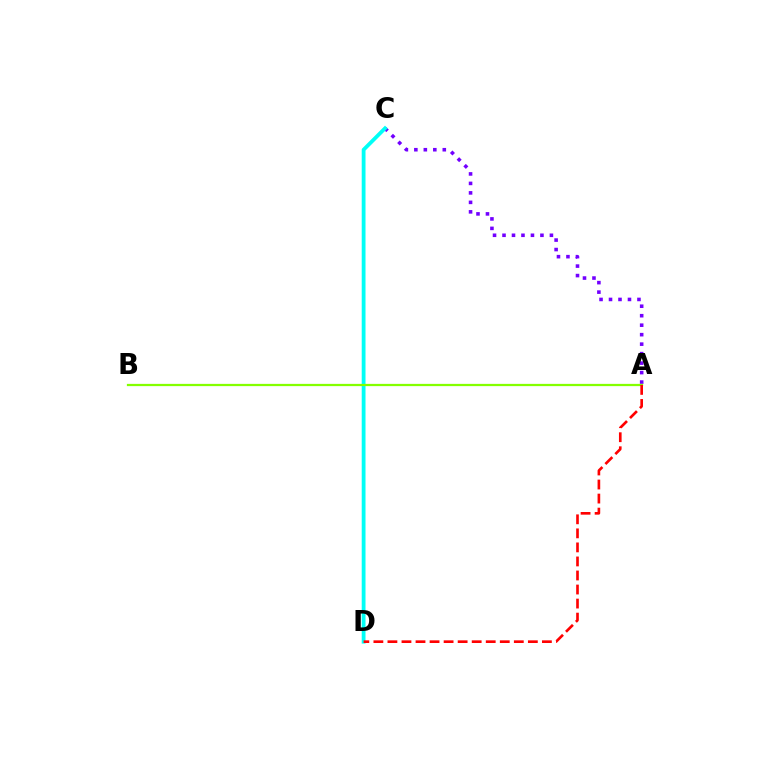{('A', 'C'): [{'color': '#7200ff', 'line_style': 'dotted', 'thickness': 2.58}], ('C', 'D'): [{'color': '#00fff6', 'line_style': 'solid', 'thickness': 2.73}], ('A', 'B'): [{'color': '#84ff00', 'line_style': 'solid', 'thickness': 1.62}], ('A', 'D'): [{'color': '#ff0000', 'line_style': 'dashed', 'thickness': 1.91}]}